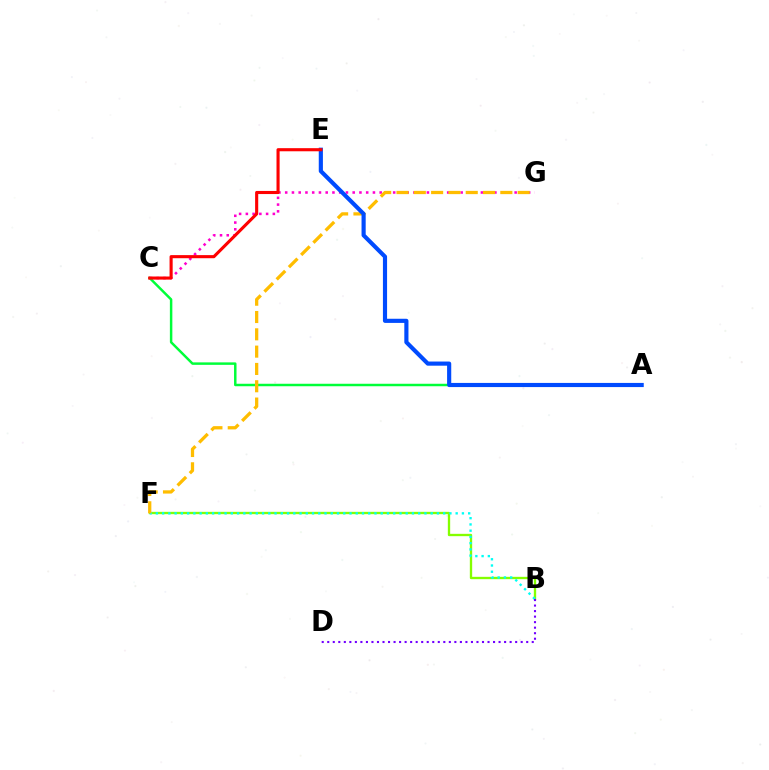{('B', 'F'): [{'color': '#84ff00', 'line_style': 'solid', 'thickness': 1.68}, {'color': '#00fff6', 'line_style': 'dotted', 'thickness': 1.7}], ('C', 'G'): [{'color': '#ff00cf', 'line_style': 'dotted', 'thickness': 1.83}], ('A', 'C'): [{'color': '#00ff39', 'line_style': 'solid', 'thickness': 1.78}], ('B', 'D'): [{'color': '#7200ff', 'line_style': 'dotted', 'thickness': 1.5}], ('F', 'G'): [{'color': '#ffbd00', 'line_style': 'dashed', 'thickness': 2.35}], ('A', 'E'): [{'color': '#004bff', 'line_style': 'solid', 'thickness': 2.98}], ('C', 'E'): [{'color': '#ff0000', 'line_style': 'solid', 'thickness': 2.24}]}